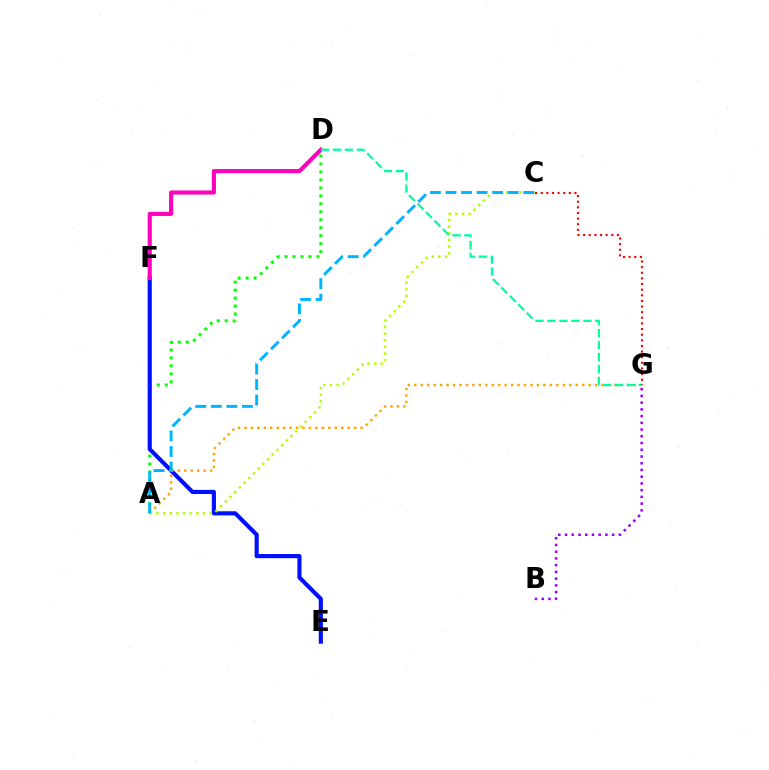{('A', 'D'): [{'color': '#08ff00', 'line_style': 'dotted', 'thickness': 2.16}], ('E', 'F'): [{'color': '#0010ff', 'line_style': 'solid', 'thickness': 2.98}], ('A', 'G'): [{'color': '#ffa500', 'line_style': 'dotted', 'thickness': 1.75}], ('D', 'F'): [{'color': '#ff00bd', 'line_style': 'solid', 'thickness': 2.96}], ('B', 'G'): [{'color': '#9b00ff', 'line_style': 'dotted', 'thickness': 1.83}], ('A', 'C'): [{'color': '#b3ff00', 'line_style': 'dotted', 'thickness': 1.8}, {'color': '#00b5ff', 'line_style': 'dashed', 'thickness': 2.11}], ('D', 'G'): [{'color': '#00ff9d', 'line_style': 'dashed', 'thickness': 1.62}], ('C', 'G'): [{'color': '#ff0000', 'line_style': 'dotted', 'thickness': 1.53}]}